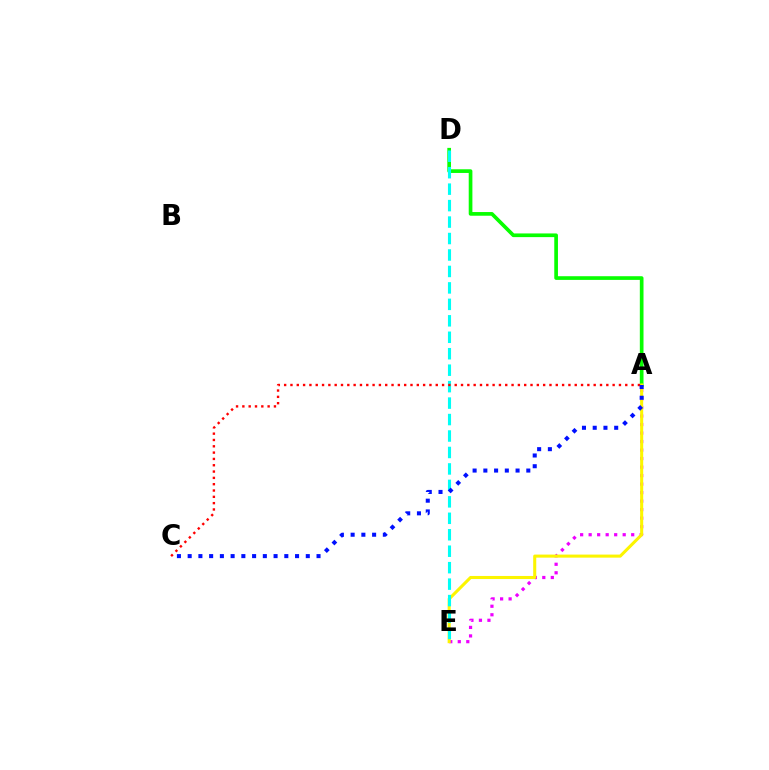{('A', 'E'): [{'color': '#ee00ff', 'line_style': 'dotted', 'thickness': 2.31}, {'color': '#fcf500', 'line_style': 'solid', 'thickness': 2.2}], ('A', 'D'): [{'color': '#08ff00', 'line_style': 'solid', 'thickness': 2.65}], ('D', 'E'): [{'color': '#00fff6', 'line_style': 'dashed', 'thickness': 2.24}], ('A', 'C'): [{'color': '#ff0000', 'line_style': 'dotted', 'thickness': 1.72}, {'color': '#0010ff', 'line_style': 'dotted', 'thickness': 2.92}]}